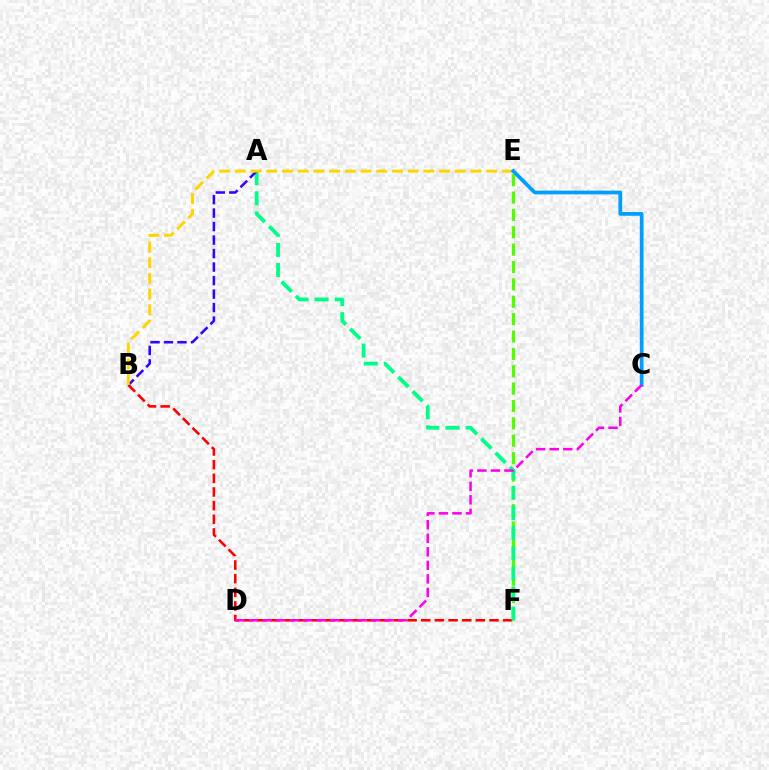{('B', 'F'): [{'color': '#ff0000', 'line_style': 'dashed', 'thickness': 1.85}], ('E', 'F'): [{'color': '#4fff00', 'line_style': 'dashed', 'thickness': 2.36}], ('A', 'F'): [{'color': '#00ff86', 'line_style': 'dashed', 'thickness': 2.74}], ('A', 'B'): [{'color': '#3700ff', 'line_style': 'dashed', 'thickness': 1.83}], ('B', 'E'): [{'color': '#ffd500', 'line_style': 'dashed', 'thickness': 2.13}], ('C', 'E'): [{'color': '#009eff', 'line_style': 'solid', 'thickness': 2.69}], ('C', 'D'): [{'color': '#ff00ed', 'line_style': 'dashed', 'thickness': 1.84}]}